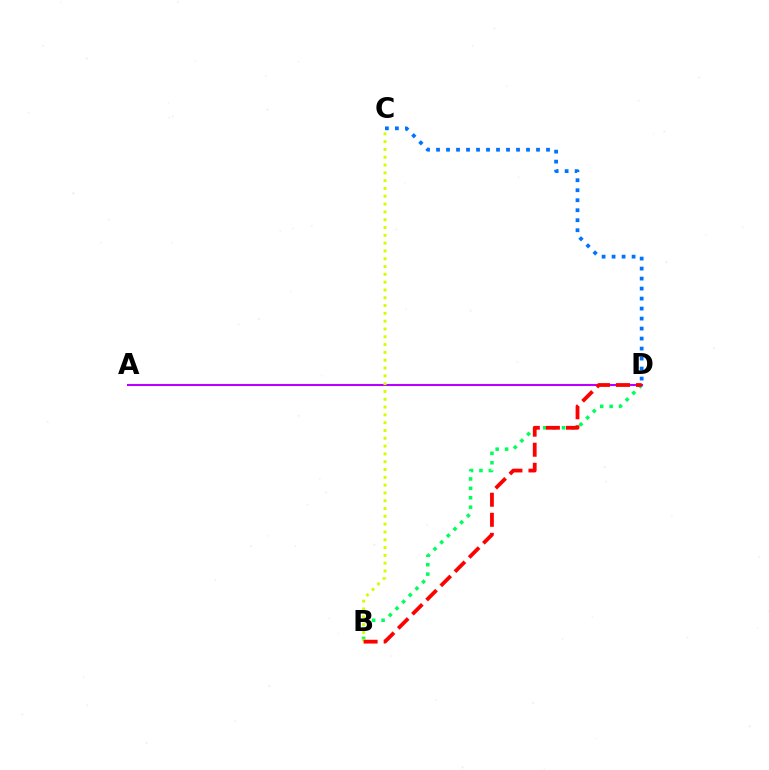{('B', 'D'): [{'color': '#00ff5c', 'line_style': 'dotted', 'thickness': 2.56}, {'color': '#ff0000', 'line_style': 'dashed', 'thickness': 2.73}], ('A', 'D'): [{'color': '#b900ff', 'line_style': 'solid', 'thickness': 1.51}], ('C', 'D'): [{'color': '#0074ff', 'line_style': 'dotted', 'thickness': 2.72}], ('B', 'C'): [{'color': '#d1ff00', 'line_style': 'dotted', 'thickness': 2.12}]}